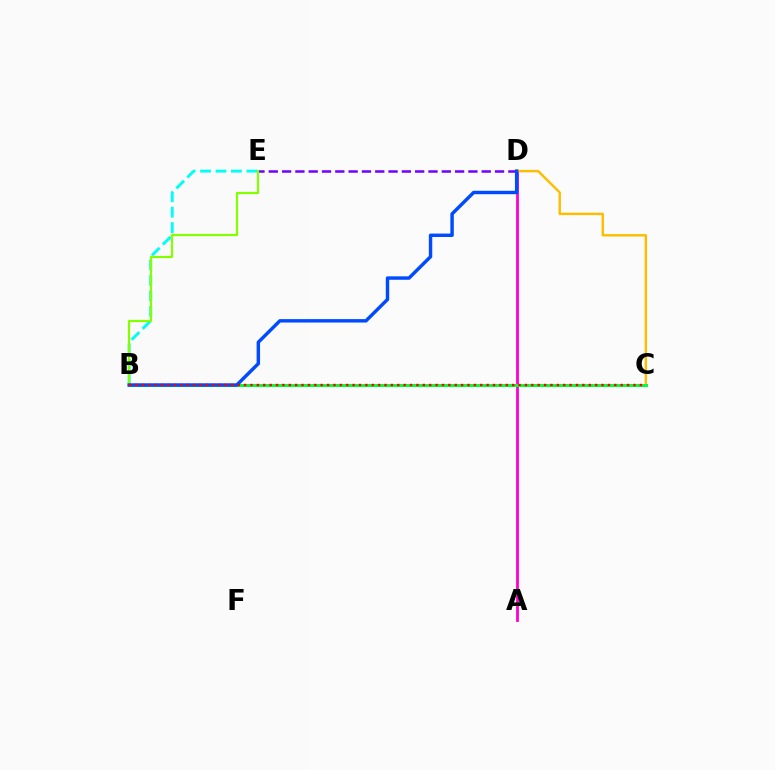{('A', 'D'): [{'color': '#ff00cf', 'line_style': 'solid', 'thickness': 2.01}], ('D', 'E'): [{'color': '#7200ff', 'line_style': 'dashed', 'thickness': 1.81}], ('C', 'D'): [{'color': '#ffbd00', 'line_style': 'solid', 'thickness': 1.74}], ('B', 'E'): [{'color': '#00fff6', 'line_style': 'dashed', 'thickness': 2.1}, {'color': '#84ff00', 'line_style': 'solid', 'thickness': 1.57}], ('B', 'C'): [{'color': '#00ff39', 'line_style': 'solid', 'thickness': 2.14}, {'color': '#ff0000', 'line_style': 'dotted', 'thickness': 1.73}], ('B', 'D'): [{'color': '#004bff', 'line_style': 'solid', 'thickness': 2.47}]}